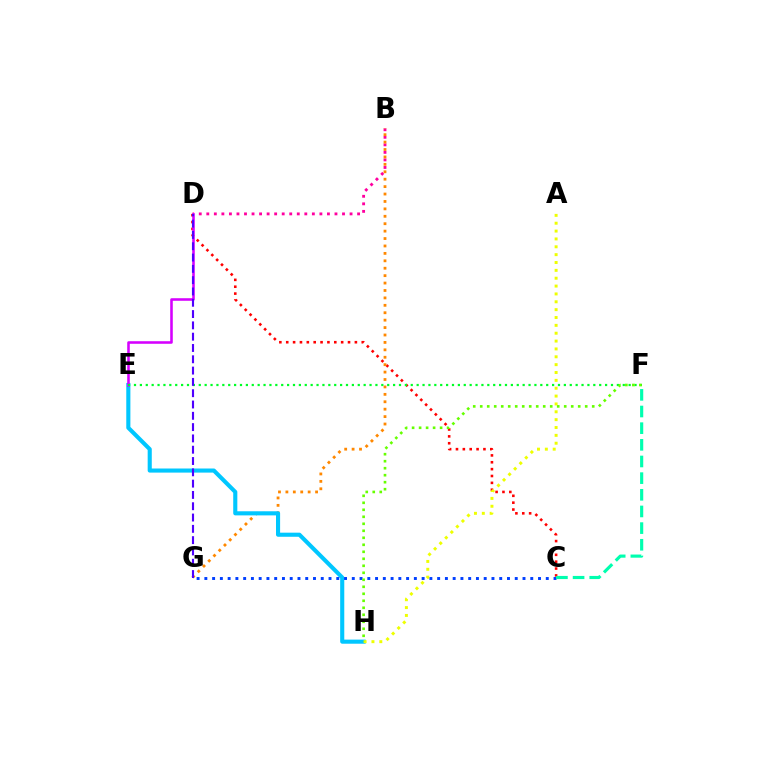{('B', 'D'): [{'color': '#ff00a0', 'line_style': 'dotted', 'thickness': 2.05}], ('C', 'D'): [{'color': '#ff0000', 'line_style': 'dotted', 'thickness': 1.87}], ('B', 'G'): [{'color': '#ff8800', 'line_style': 'dotted', 'thickness': 2.02}], ('E', 'H'): [{'color': '#00c7ff', 'line_style': 'solid', 'thickness': 2.95}], ('D', 'E'): [{'color': '#d600ff', 'line_style': 'solid', 'thickness': 1.84}], ('C', 'G'): [{'color': '#003fff', 'line_style': 'dotted', 'thickness': 2.11}], ('A', 'H'): [{'color': '#eeff00', 'line_style': 'dotted', 'thickness': 2.13}], ('E', 'F'): [{'color': '#00ff27', 'line_style': 'dotted', 'thickness': 1.6}], ('C', 'F'): [{'color': '#00ffaf', 'line_style': 'dashed', 'thickness': 2.26}], ('D', 'G'): [{'color': '#4f00ff', 'line_style': 'dashed', 'thickness': 1.54}], ('F', 'H'): [{'color': '#66ff00', 'line_style': 'dotted', 'thickness': 1.9}]}